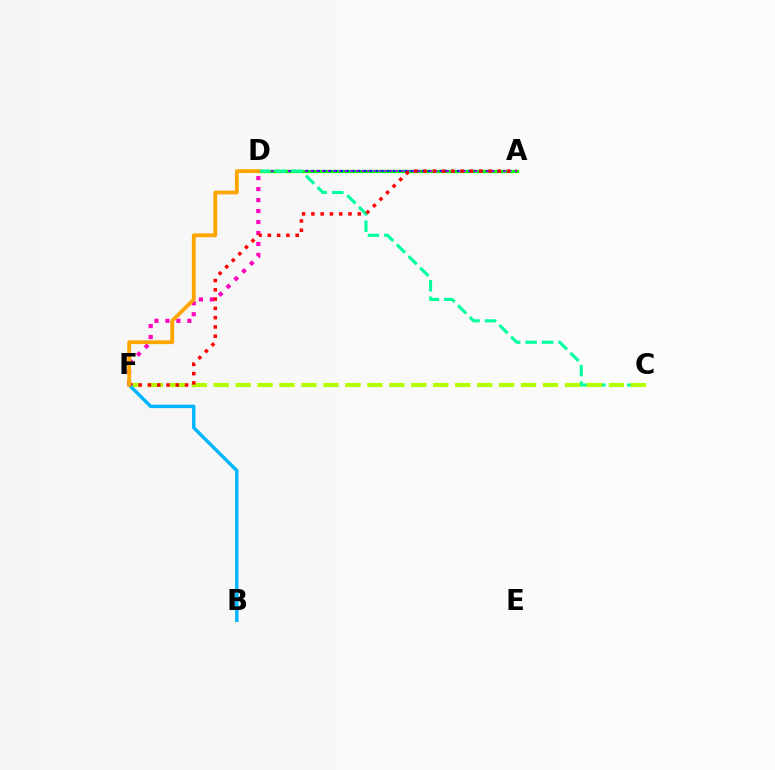{('A', 'D'): [{'color': '#08ff00', 'line_style': 'solid', 'thickness': 2.33}, {'color': '#0010ff', 'line_style': 'dotted', 'thickness': 1.58}, {'color': '#9b00ff', 'line_style': 'dotted', 'thickness': 1.54}], ('D', 'F'): [{'color': '#ff00bd', 'line_style': 'dotted', 'thickness': 2.98}, {'color': '#ffa500', 'line_style': 'solid', 'thickness': 2.74}], ('C', 'D'): [{'color': '#00ff9d', 'line_style': 'dashed', 'thickness': 2.24}], ('C', 'F'): [{'color': '#b3ff00', 'line_style': 'dashed', 'thickness': 2.98}], ('A', 'F'): [{'color': '#ff0000', 'line_style': 'dotted', 'thickness': 2.52}], ('B', 'F'): [{'color': '#00b5ff', 'line_style': 'solid', 'thickness': 2.46}]}